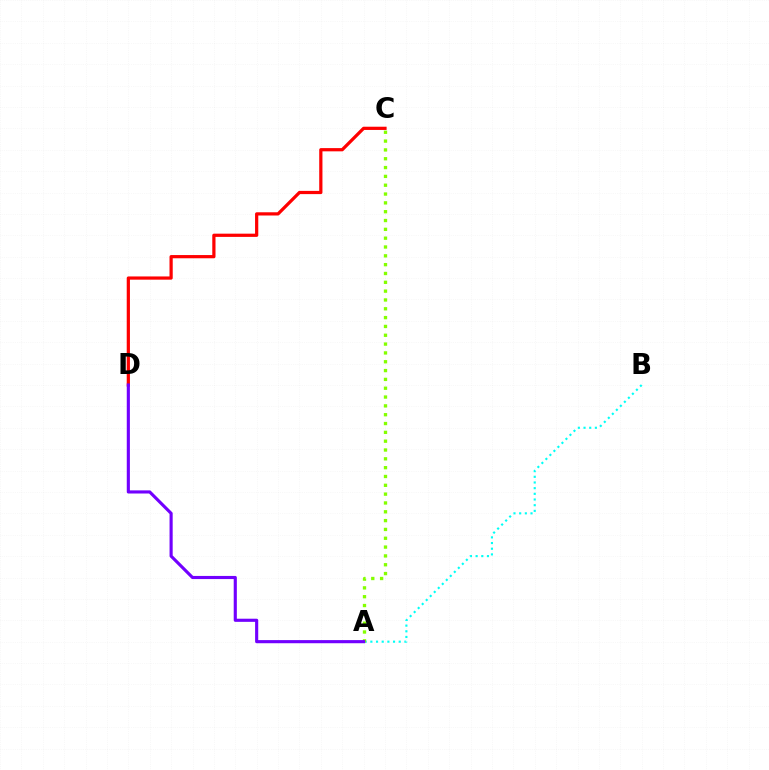{('A', 'B'): [{'color': '#00fff6', 'line_style': 'dotted', 'thickness': 1.54}], ('C', 'D'): [{'color': '#ff0000', 'line_style': 'solid', 'thickness': 2.32}], ('A', 'C'): [{'color': '#84ff00', 'line_style': 'dotted', 'thickness': 2.4}], ('A', 'D'): [{'color': '#7200ff', 'line_style': 'solid', 'thickness': 2.25}]}